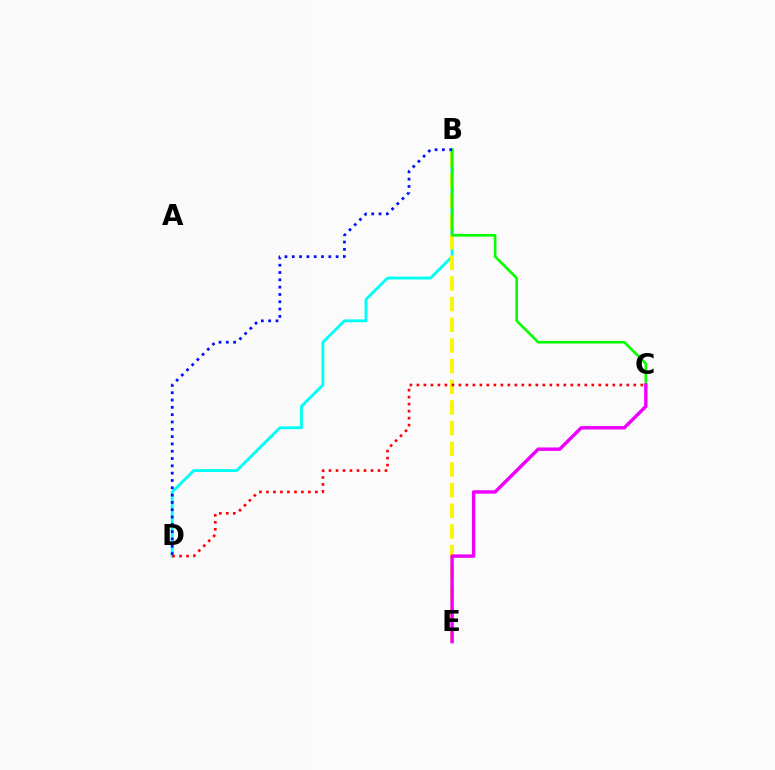{('B', 'D'): [{'color': '#00fff6', 'line_style': 'solid', 'thickness': 2.06}, {'color': '#0010ff', 'line_style': 'dotted', 'thickness': 1.99}], ('B', 'E'): [{'color': '#fcf500', 'line_style': 'dashed', 'thickness': 2.81}], ('B', 'C'): [{'color': '#08ff00', 'line_style': 'solid', 'thickness': 1.9}], ('C', 'D'): [{'color': '#ff0000', 'line_style': 'dotted', 'thickness': 1.9}], ('C', 'E'): [{'color': '#ee00ff', 'line_style': 'solid', 'thickness': 2.46}]}